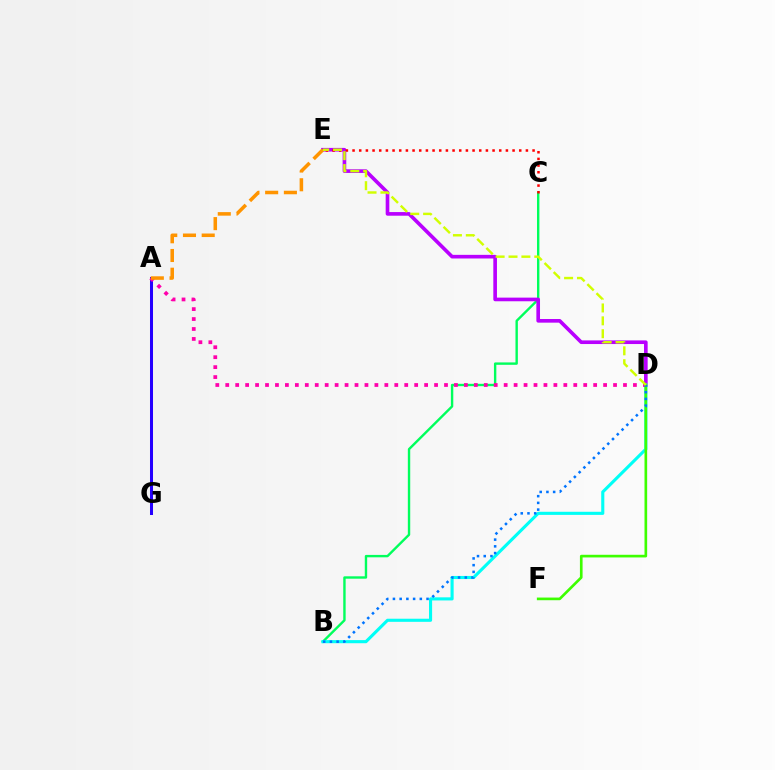{('B', 'C'): [{'color': '#00ff5c', 'line_style': 'solid', 'thickness': 1.72}], ('D', 'E'): [{'color': '#b900ff', 'line_style': 'solid', 'thickness': 2.62}, {'color': '#d1ff00', 'line_style': 'dashed', 'thickness': 1.75}], ('B', 'D'): [{'color': '#00fff6', 'line_style': 'solid', 'thickness': 2.23}, {'color': '#0074ff', 'line_style': 'dotted', 'thickness': 1.83}], ('A', 'G'): [{'color': '#2500ff', 'line_style': 'solid', 'thickness': 2.17}], ('C', 'E'): [{'color': '#ff0000', 'line_style': 'dotted', 'thickness': 1.81}], ('A', 'D'): [{'color': '#ff00ac', 'line_style': 'dotted', 'thickness': 2.7}], ('A', 'E'): [{'color': '#ff9400', 'line_style': 'dashed', 'thickness': 2.54}], ('D', 'F'): [{'color': '#3dff00', 'line_style': 'solid', 'thickness': 1.91}]}